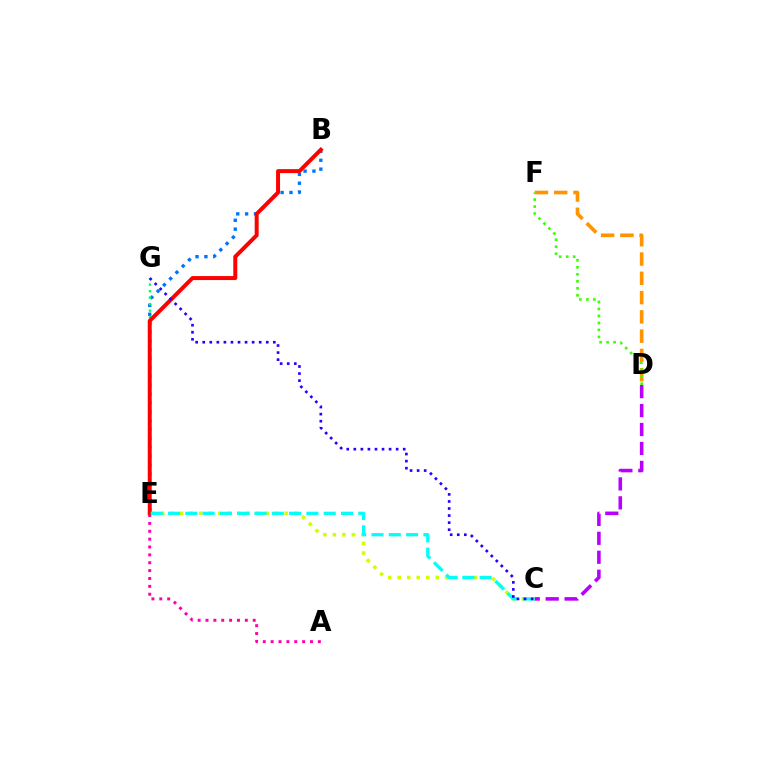{('B', 'E'): [{'color': '#0074ff', 'line_style': 'dotted', 'thickness': 2.41}, {'color': '#ff0000', 'line_style': 'solid', 'thickness': 2.86}], ('D', 'F'): [{'color': '#ff9400', 'line_style': 'dashed', 'thickness': 2.62}, {'color': '#3dff00', 'line_style': 'dotted', 'thickness': 1.9}], ('E', 'G'): [{'color': '#00ff5c', 'line_style': 'dotted', 'thickness': 1.76}], ('C', 'E'): [{'color': '#d1ff00', 'line_style': 'dotted', 'thickness': 2.58}, {'color': '#00fff6', 'line_style': 'dashed', 'thickness': 2.35}], ('A', 'E'): [{'color': '#ff00ac', 'line_style': 'dotted', 'thickness': 2.14}], ('C', 'D'): [{'color': '#b900ff', 'line_style': 'dashed', 'thickness': 2.57}], ('C', 'G'): [{'color': '#2500ff', 'line_style': 'dotted', 'thickness': 1.92}]}